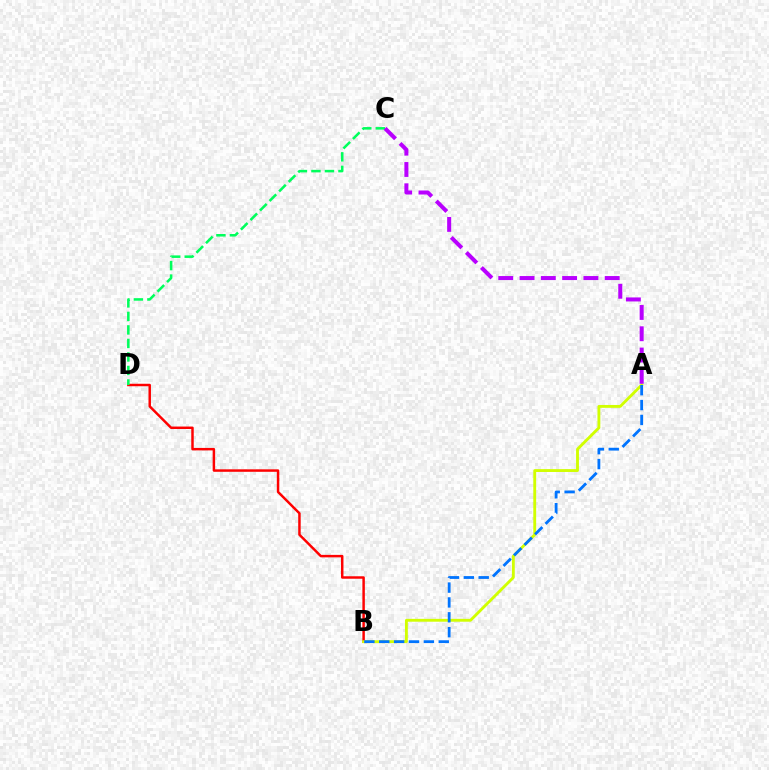{('B', 'D'): [{'color': '#ff0000', 'line_style': 'solid', 'thickness': 1.78}], ('C', 'D'): [{'color': '#00ff5c', 'line_style': 'dashed', 'thickness': 1.84}], ('A', 'B'): [{'color': '#d1ff00', 'line_style': 'solid', 'thickness': 2.06}, {'color': '#0074ff', 'line_style': 'dashed', 'thickness': 2.02}], ('A', 'C'): [{'color': '#b900ff', 'line_style': 'dashed', 'thickness': 2.89}]}